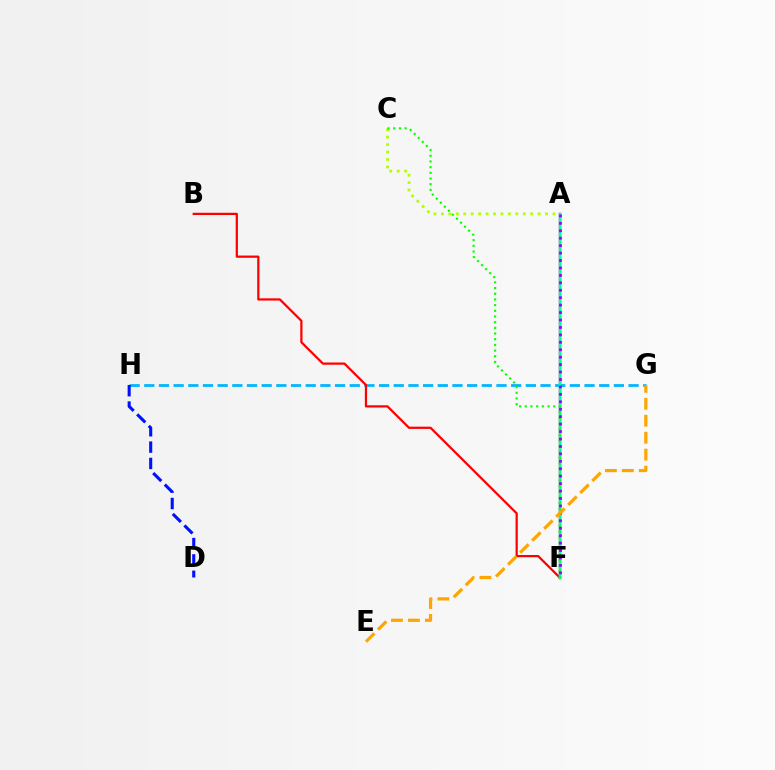{('A', 'F'): [{'color': '#ff00bd', 'line_style': 'solid', 'thickness': 1.74}, {'color': '#00ff9d', 'line_style': 'solid', 'thickness': 1.76}, {'color': '#9b00ff', 'line_style': 'dotted', 'thickness': 2.02}], ('A', 'C'): [{'color': '#b3ff00', 'line_style': 'dotted', 'thickness': 2.02}], ('G', 'H'): [{'color': '#00b5ff', 'line_style': 'dashed', 'thickness': 1.99}], ('B', 'F'): [{'color': '#ff0000', 'line_style': 'solid', 'thickness': 1.61}], ('D', 'H'): [{'color': '#0010ff', 'line_style': 'dashed', 'thickness': 2.22}], ('C', 'F'): [{'color': '#08ff00', 'line_style': 'dotted', 'thickness': 1.54}], ('E', 'G'): [{'color': '#ffa500', 'line_style': 'dashed', 'thickness': 2.3}]}